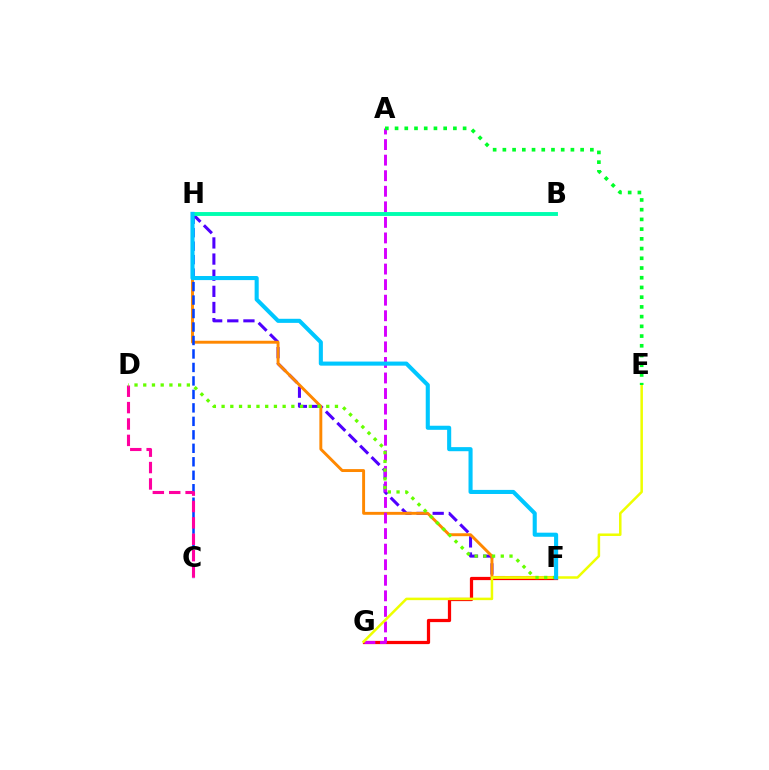{('F', 'H'): [{'color': '#4f00ff', 'line_style': 'dashed', 'thickness': 2.19}, {'color': '#ff8800', 'line_style': 'solid', 'thickness': 2.1}, {'color': '#00c7ff', 'line_style': 'solid', 'thickness': 2.94}], ('F', 'G'): [{'color': '#ff0000', 'line_style': 'solid', 'thickness': 2.33}], ('A', 'G'): [{'color': '#d600ff', 'line_style': 'dashed', 'thickness': 2.11}], ('C', 'H'): [{'color': '#003fff', 'line_style': 'dashed', 'thickness': 1.83}], ('C', 'D'): [{'color': '#ff00a0', 'line_style': 'dashed', 'thickness': 2.23}], ('E', 'G'): [{'color': '#eeff00', 'line_style': 'solid', 'thickness': 1.81}], ('B', 'H'): [{'color': '#00ffaf', 'line_style': 'solid', 'thickness': 2.8}], ('D', 'F'): [{'color': '#66ff00', 'line_style': 'dotted', 'thickness': 2.37}], ('A', 'E'): [{'color': '#00ff27', 'line_style': 'dotted', 'thickness': 2.64}]}